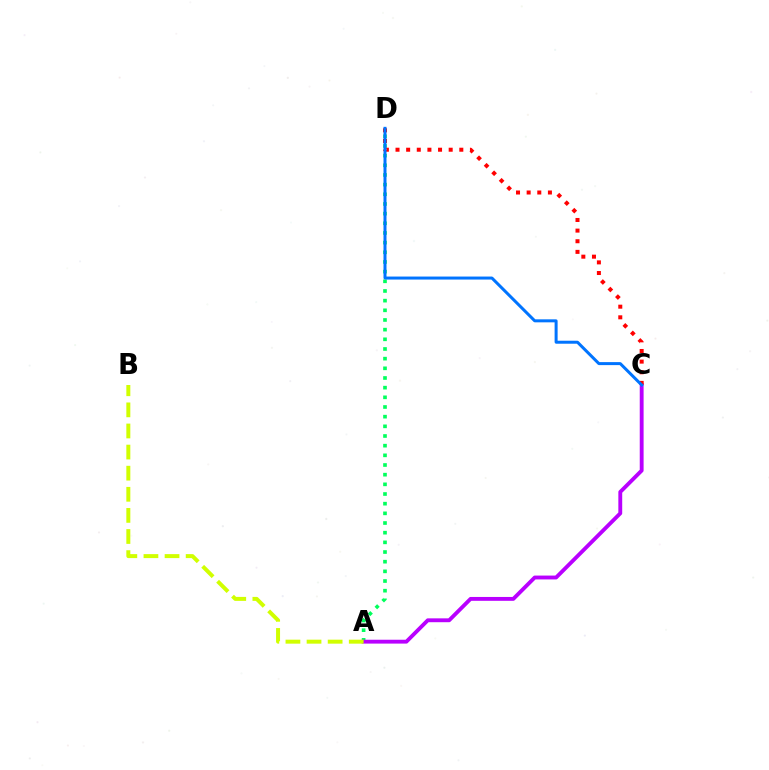{('A', 'D'): [{'color': '#00ff5c', 'line_style': 'dotted', 'thickness': 2.63}], ('A', 'C'): [{'color': '#b900ff', 'line_style': 'solid', 'thickness': 2.78}], ('C', 'D'): [{'color': '#ff0000', 'line_style': 'dotted', 'thickness': 2.89}, {'color': '#0074ff', 'line_style': 'solid', 'thickness': 2.16}], ('A', 'B'): [{'color': '#d1ff00', 'line_style': 'dashed', 'thickness': 2.87}]}